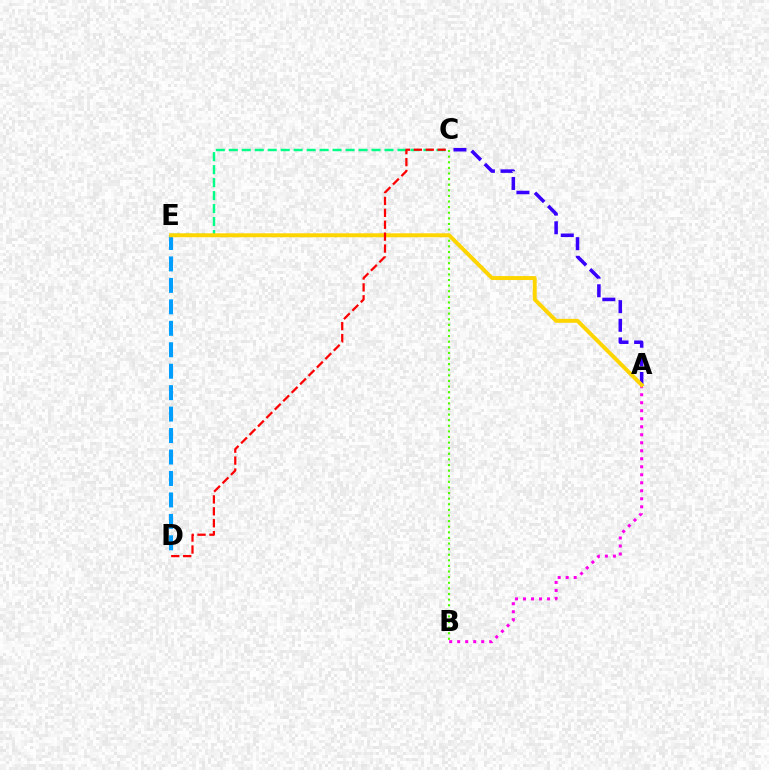{('D', 'E'): [{'color': '#009eff', 'line_style': 'dashed', 'thickness': 2.91}], ('A', 'B'): [{'color': '#ff00ed', 'line_style': 'dotted', 'thickness': 2.18}], ('A', 'C'): [{'color': '#3700ff', 'line_style': 'dashed', 'thickness': 2.53}], ('B', 'C'): [{'color': '#4fff00', 'line_style': 'dotted', 'thickness': 1.52}], ('C', 'E'): [{'color': '#00ff86', 'line_style': 'dashed', 'thickness': 1.76}], ('A', 'E'): [{'color': '#ffd500', 'line_style': 'solid', 'thickness': 2.84}], ('C', 'D'): [{'color': '#ff0000', 'line_style': 'dashed', 'thickness': 1.62}]}